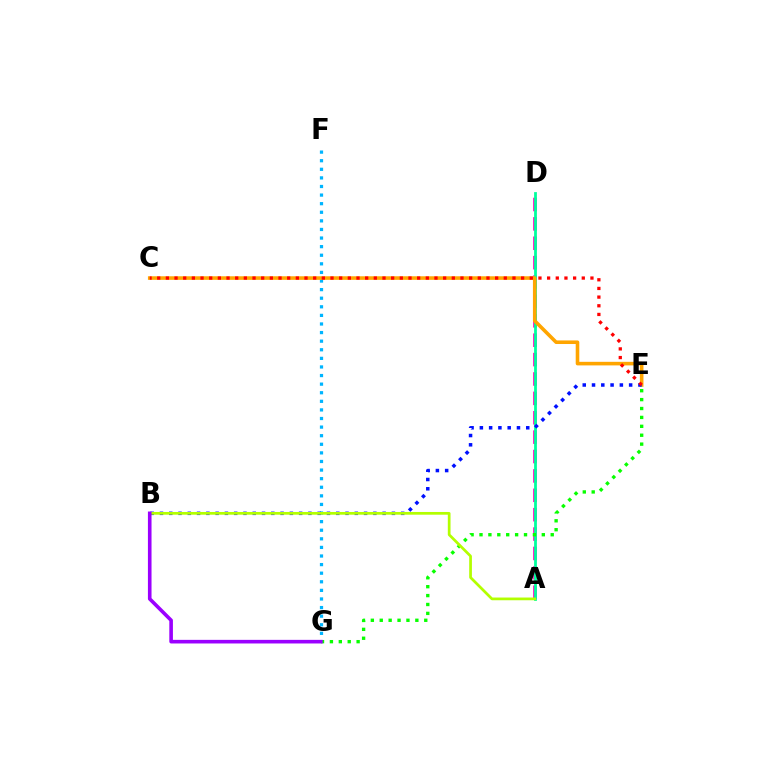{('A', 'D'): [{'color': '#ff00bd', 'line_style': 'dashed', 'thickness': 2.63}, {'color': '#00ff9d', 'line_style': 'solid', 'thickness': 1.99}], ('F', 'G'): [{'color': '#00b5ff', 'line_style': 'dotted', 'thickness': 2.33}], ('C', 'E'): [{'color': '#ffa500', 'line_style': 'solid', 'thickness': 2.58}, {'color': '#ff0000', 'line_style': 'dotted', 'thickness': 2.35}], ('B', 'E'): [{'color': '#0010ff', 'line_style': 'dotted', 'thickness': 2.52}], ('E', 'G'): [{'color': '#08ff00', 'line_style': 'dotted', 'thickness': 2.42}], ('A', 'B'): [{'color': '#b3ff00', 'line_style': 'solid', 'thickness': 1.96}], ('B', 'G'): [{'color': '#9b00ff', 'line_style': 'solid', 'thickness': 2.6}]}